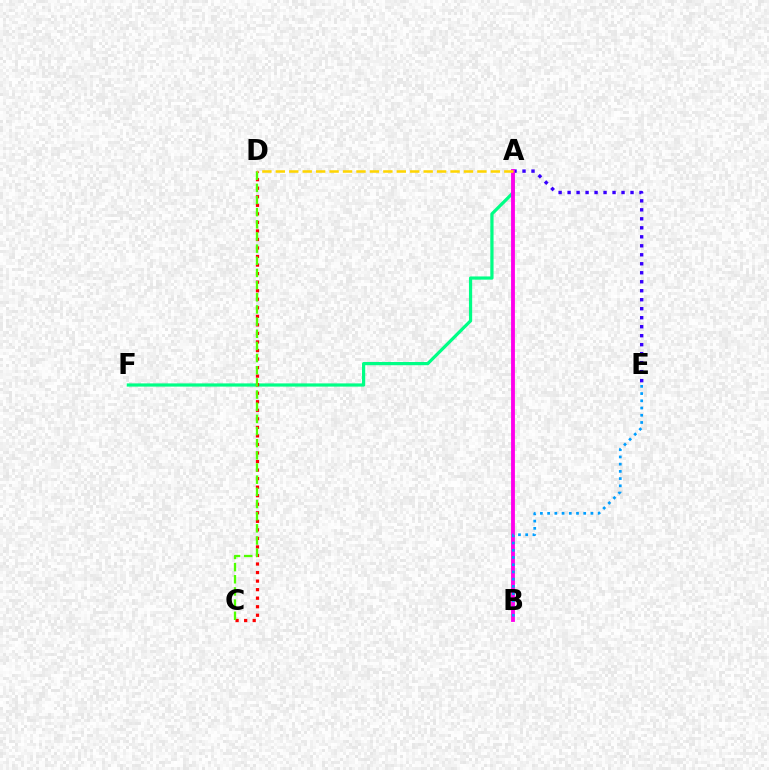{('A', 'F'): [{'color': '#00ff86', 'line_style': 'solid', 'thickness': 2.31}], ('C', 'D'): [{'color': '#ff0000', 'line_style': 'dotted', 'thickness': 2.32}, {'color': '#4fff00', 'line_style': 'dashed', 'thickness': 1.65}], ('A', 'E'): [{'color': '#3700ff', 'line_style': 'dotted', 'thickness': 2.44}], ('A', 'B'): [{'color': '#ff00ed', 'line_style': 'solid', 'thickness': 2.77}], ('B', 'E'): [{'color': '#009eff', 'line_style': 'dotted', 'thickness': 1.96}], ('A', 'D'): [{'color': '#ffd500', 'line_style': 'dashed', 'thickness': 1.83}]}